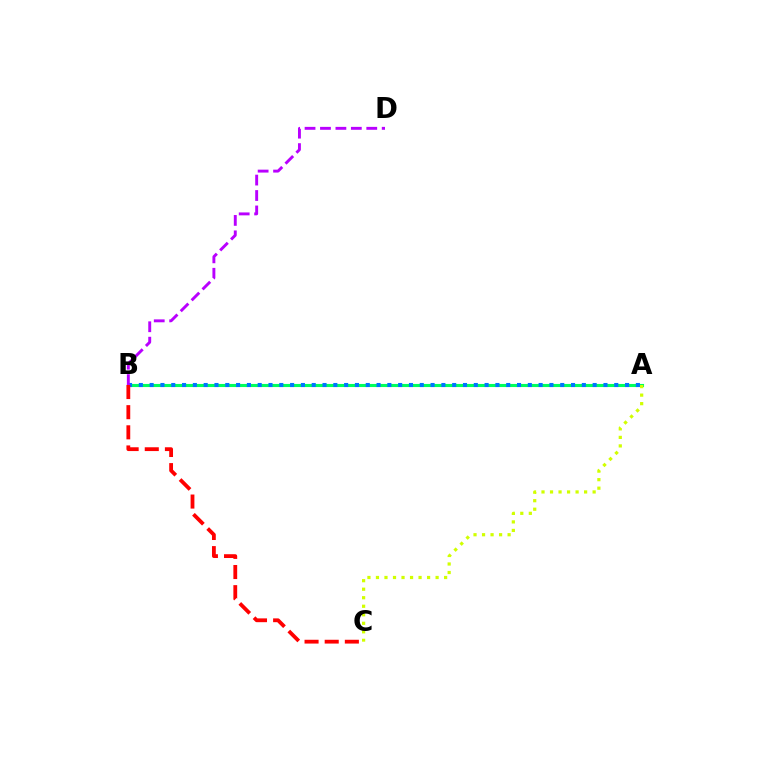{('A', 'B'): [{'color': '#00ff5c', 'line_style': 'solid', 'thickness': 2.23}, {'color': '#0074ff', 'line_style': 'dotted', 'thickness': 2.94}], ('A', 'C'): [{'color': '#d1ff00', 'line_style': 'dotted', 'thickness': 2.32}], ('B', 'C'): [{'color': '#ff0000', 'line_style': 'dashed', 'thickness': 2.74}], ('B', 'D'): [{'color': '#b900ff', 'line_style': 'dashed', 'thickness': 2.1}]}